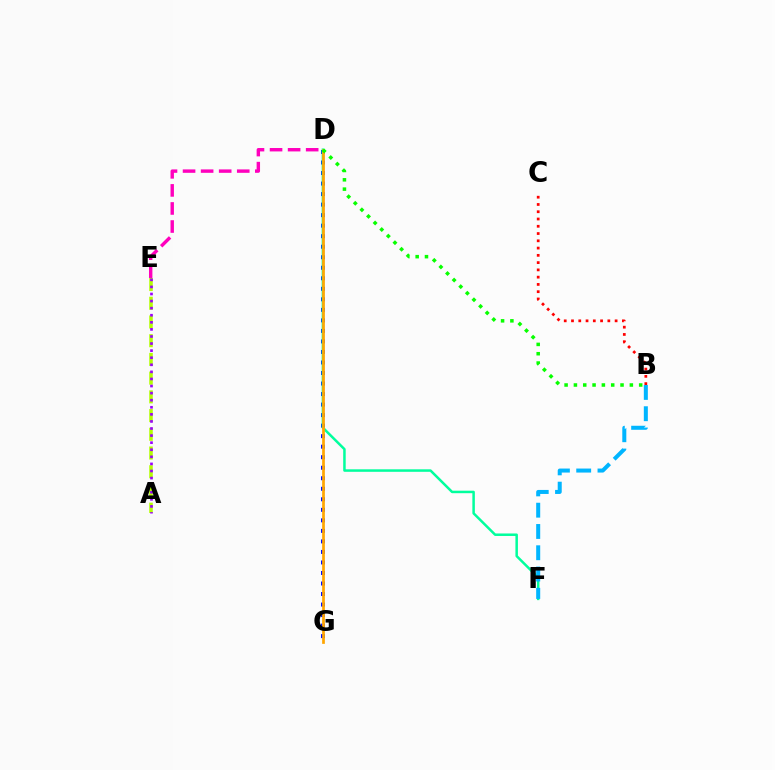{('D', 'G'): [{'color': '#0010ff', 'line_style': 'dotted', 'thickness': 2.86}, {'color': '#ffa500', 'line_style': 'solid', 'thickness': 1.96}], ('D', 'F'): [{'color': '#00ff9d', 'line_style': 'solid', 'thickness': 1.8}], ('B', 'F'): [{'color': '#00b5ff', 'line_style': 'dashed', 'thickness': 2.89}], ('B', 'D'): [{'color': '#08ff00', 'line_style': 'dotted', 'thickness': 2.53}], ('A', 'E'): [{'color': '#b3ff00', 'line_style': 'dashed', 'thickness': 2.54}, {'color': '#9b00ff', 'line_style': 'dotted', 'thickness': 1.92}], ('B', 'C'): [{'color': '#ff0000', 'line_style': 'dotted', 'thickness': 1.97}], ('D', 'E'): [{'color': '#ff00bd', 'line_style': 'dashed', 'thickness': 2.45}]}